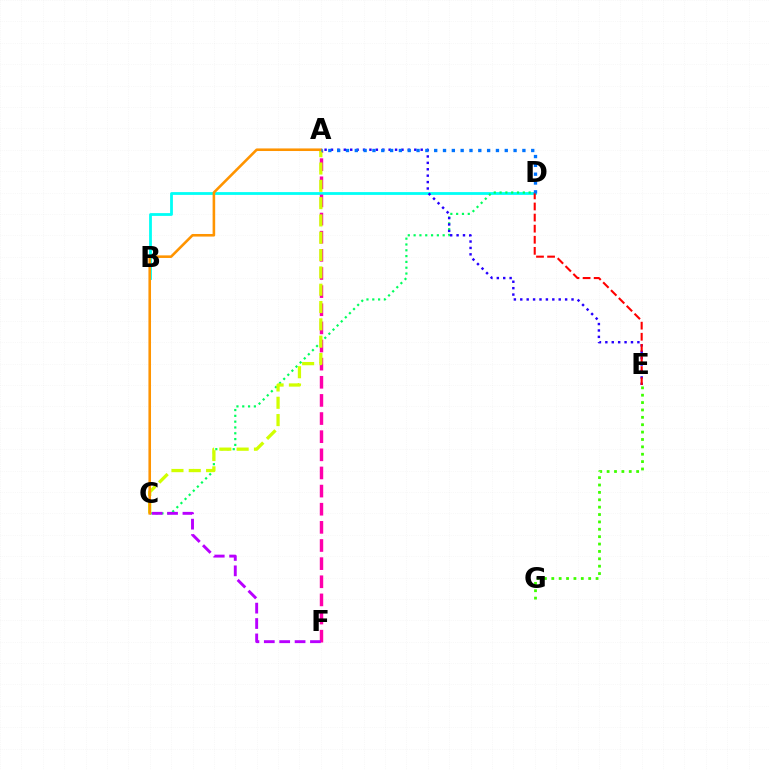{('E', 'G'): [{'color': '#3dff00', 'line_style': 'dotted', 'thickness': 2.0}], ('B', 'D'): [{'color': '#00fff6', 'line_style': 'solid', 'thickness': 2.01}], ('C', 'D'): [{'color': '#00ff5c', 'line_style': 'dotted', 'thickness': 1.58}], ('A', 'E'): [{'color': '#2500ff', 'line_style': 'dotted', 'thickness': 1.74}], ('A', 'F'): [{'color': '#ff00ac', 'line_style': 'dashed', 'thickness': 2.46}], ('A', 'C'): [{'color': '#d1ff00', 'line_style': 'dashed', 'thickness': 2.35}, {'color': '#ff9400', 'line_style': 'solid', 'thickness': 1.86}], ('D', 'E'): [{'color': '#ff0000', 'line_style': 'dashed', 'thickness': 1.51}], ('C', 'F'): [{'color': '#b900ff', 'line_style': 'dashed', 'thickness': 2.09}], ('A', 'D'): [{'color': '#0074ff', 'line_style': 'dotted', 'thickness': 2.4}]}